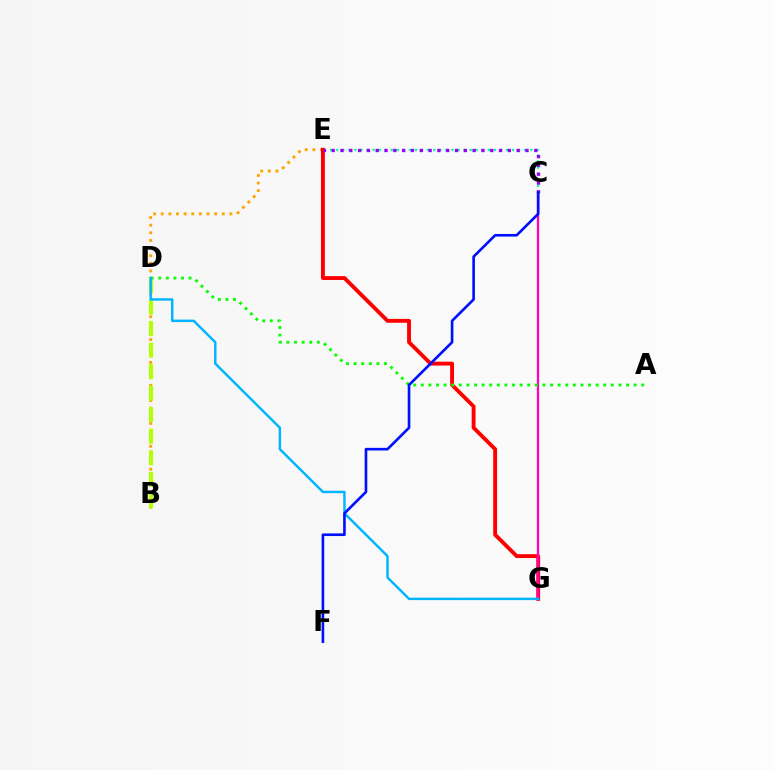{('B', 'E'): [{'color': '#ffa500', 'line_style': 'dotted', 'thickness': 2.07}], ('E', 'G'): [{'color': '#ff0000', 'line_style': 'solid', 'thickness': 2.78}], ('B', 'D'): [{'color': '#b3ff00', 'line_style': 'dashed', 'thickness': 2.92}], ('C', 'G'): [{'color': '#ff00bd', 'line_style': 'solid', 'thickness': 1.63}], ('C', 'E'): [{'color': '#00ff9d', 'line_style': 'dotted', 'thickness': 1.65}, {'color': '#9b00ff', 'line_style': 'dotted', 'thickness': 2.39}], ('A', 'D'): [{'color': '#08ff00', 'line_style': 'dotted', 'thickness': 2.07}], ('D', 'G'): [{'color': '#00b5ff', 'line_style': 'solid', 'thickness': 1.76}], ('C', 'F'): [{'color': '#0010ff', 'line_style': 'solid', 'thickness': 1.9}]}